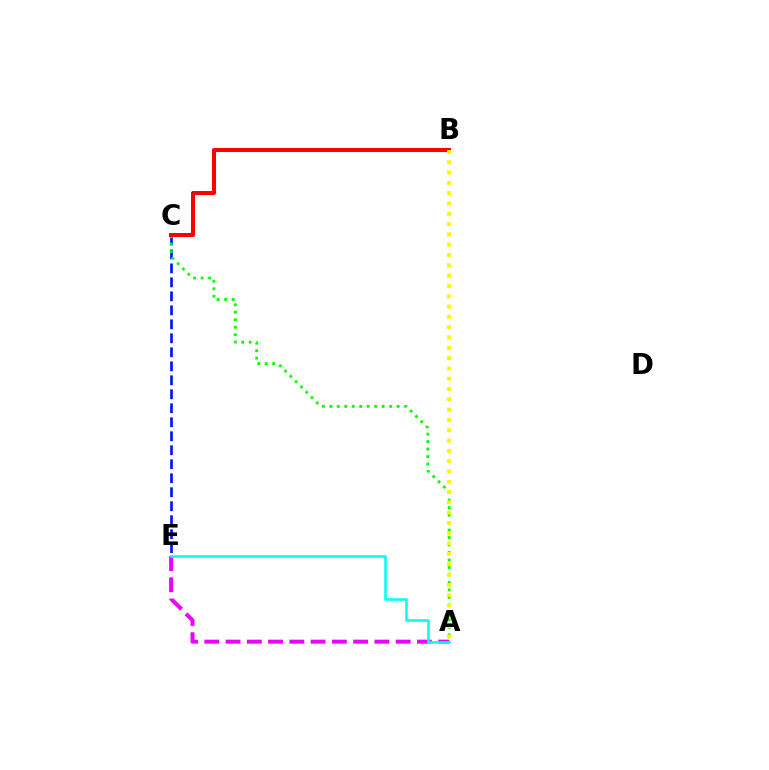{('C', 'E'): [{'color': '#0010ff', 'line_style': 'dashed', 'thickness': 1.9}], ('A', 'C'): [{'color': '#08ff00', 'line_style': 'dotted', 'thickness': 2.03}], ('B', 'C'): [{'color': '#ff0000', 'line_style': 'solid', 'thickness': 2.89}], ('A', 'B'): [{'color': '#fcf500', 'line_style': 'dotted', 'thickness': 2.8}], ('A', 'E'): [{'color': '#ee00ff', 'line_style': 'dashed', 'thickness': 2.89}, {'color': '#00fff6', 'line_style': 'solid', 'thickness': 1.84}]}